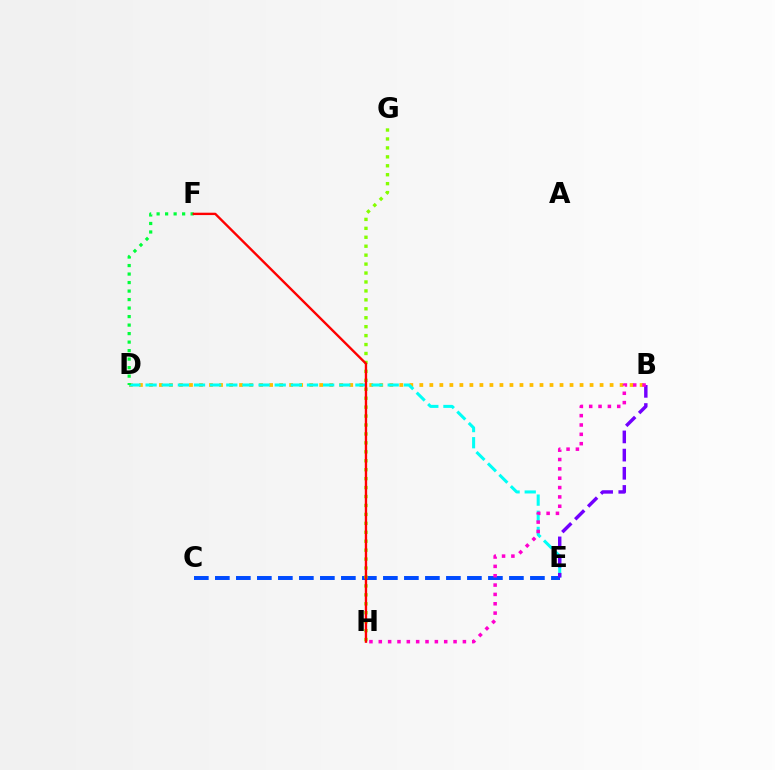{('B', 'D'): [{'color': '#ffbd00', 'line_style': 'dotted', 'thickness': 2.72}], ('D', 'E'): [{'color': '#00fff6', 'line_style': 'dashed', 'thickness': 2.19}], ('C', 'E'): [{'color': '#004bff', 'line_style': 'dashed', 'thickness': 2.85}], ('G', 'H'): [{'color': '#84ff00', 'line_style': 'dotted', 'thickness': 2.43}], ('D', 'F'): [{'color': '#00ff39', 'line_style': 'dotted', 'thickness': 2.31}], ('F', 'H'): [{'color': '#ff0000', 'line_style': 'solid', 'thickness': 1.71}], ('B', 'E'): [{'color': '#7200ff', 'line_style': 'dashed', 'thickness': 2.47}], ('B', 'H'): [{'color': '#ff00cf', 'line_style': 'dotted', 'thickness': 2.54}]}